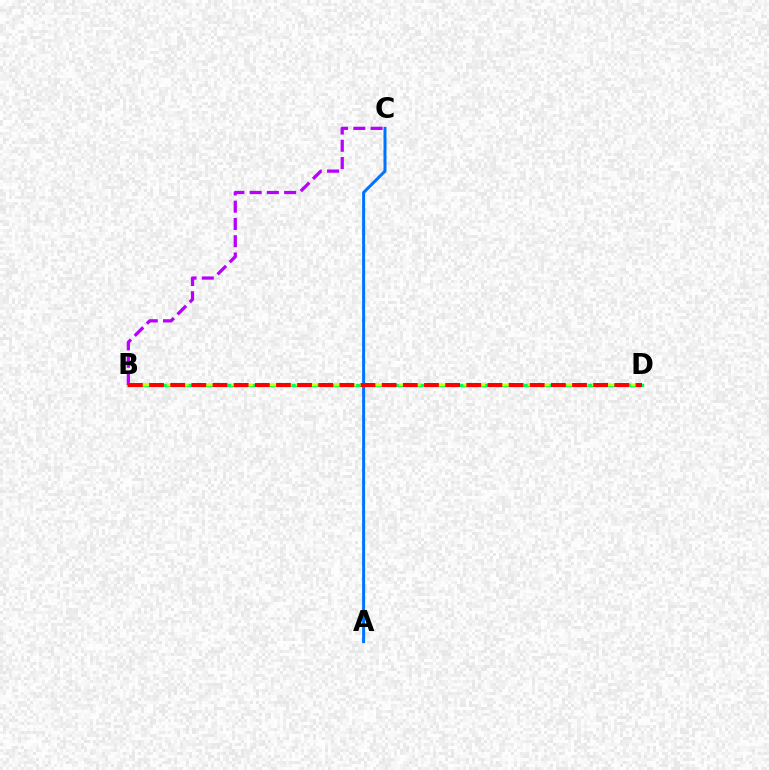{('B', 'D'): [{'color': '#00ff5c', 'line_style': 'solid', 'thickness': 2.46}, {'color': '#d1ff00', 'line_style': 'dashed', 'thickness': 1.75}, {'color': '#ff0000', 'line_style': 'dashed', 'thickness': 2.87}], ('A', 'C'): [{'color': '#0074ff', 'line_style': 'solid', 'thickness': 2.16}], ('B', 'C'): [{'color': '#b900ff', 'line_style': 'dashed', 'thickness': 2.34}]}